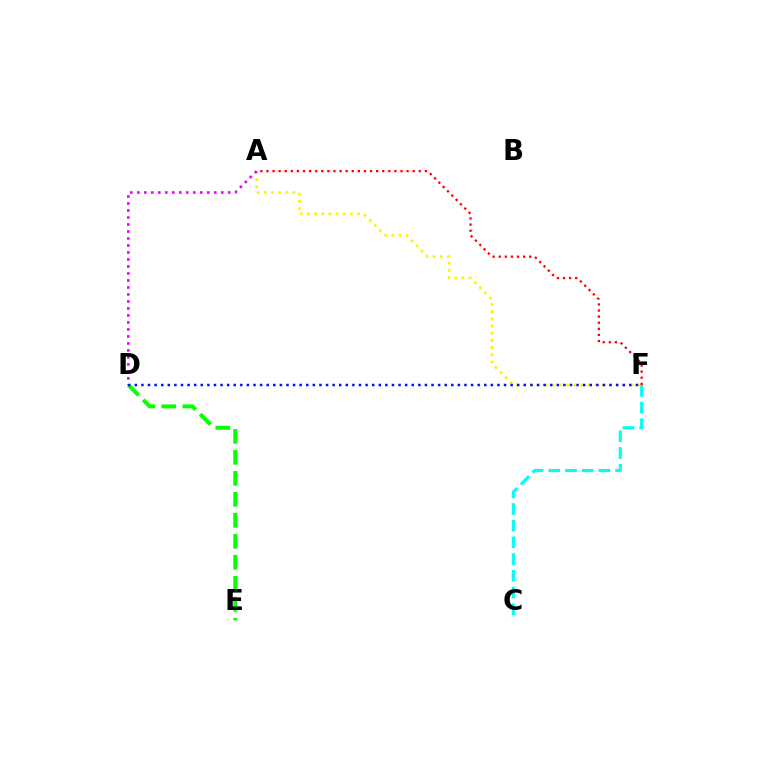{('D', 'E'): [{'color': '#08ff00', 'line_style': 'dashed', 'thickness': 2.85}], ('A', 'F'): [{'color': '#fcf500', 'line_style': 'dotted', 'thickness': 1.95}, {'color': '#ff0000', 'line_style': 'dotted', 'thickness': 1.66}], ('C', 'F'): [{'color': '#00fff6', 'line_style': 'dashed', 'thickness': 2.27}], ('A', 'D'): [{'color': '#ee00ff', 'line_style': 'dotted', 'thickness': 1.9}], ('D', 'F'): [{'color': '#0010ff', 'line_style': 'dotted', 'thickness': 1.79}]}